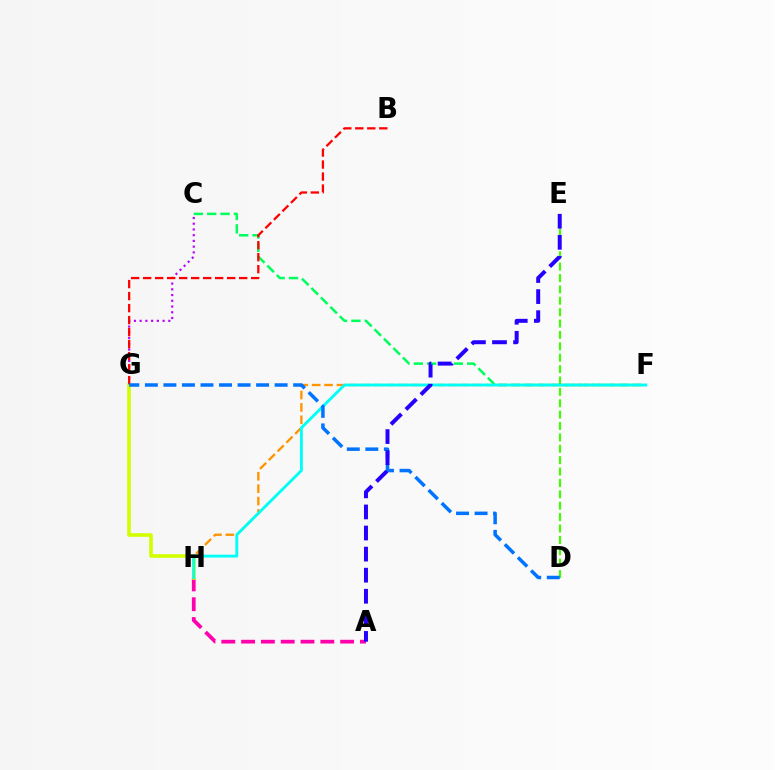{('C', 'G'): [{'color': '#b900ff', 'line_style': 'dotted', 'thickness': 1.56}], ('D', 'E'): [{'color': '#3dff00', 'line_style': 'dashed', 'thickness': 1.55}], ('A', 'H'): [{'color': '#ff00ac', 'line_style': 'dashed', 'thickness': 2.69}], ('G', 'H'): [{'color': '#d1ff00', 'line_style': 'solid', 'thickness': 2.61}], ('C', 'F'): [{'color': '#00ff5c', 'line_style': 'dashed', 'thickness': 1.81}], ('F', 'H'): [{'color': '#ff9400', 'line_style': 'dashed', 'thickness': 1.68}, {'color': '#00fff6', 'line_style': 'solid', 'thickness': 2.05}], ('B', 'G'): [{'color': '#ff0000', 'line_style': 'dashed', 'thickness': 1.63}], ('D', 'G'): [{'color': '#0074ff', 'line_style': 'dashed', 'thickness': 2.52}], ('A', 'E'): [{'color': '#2500ff', 'line_style': 'dashed', 'thickness': 2.86}]}